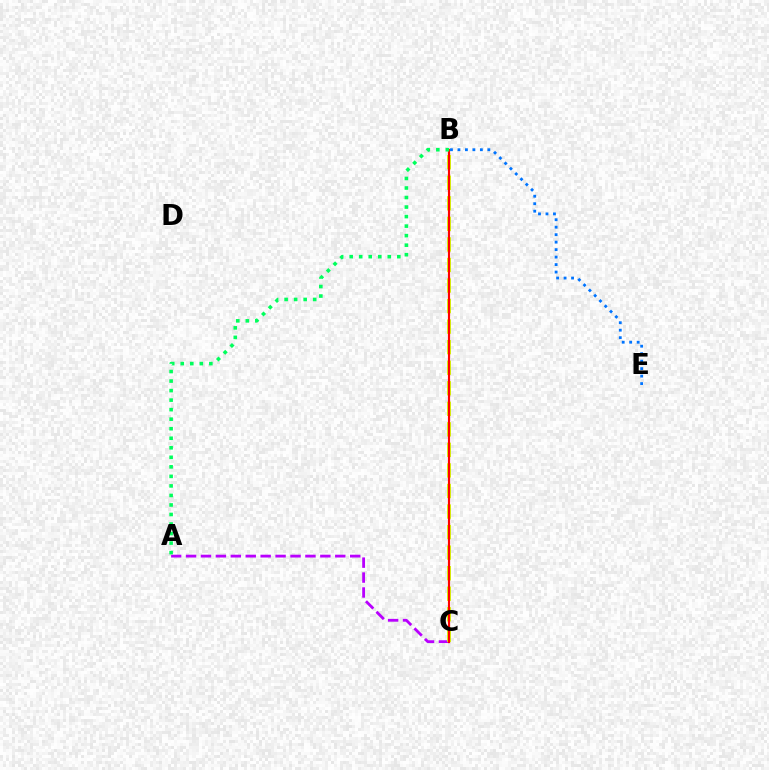{('A', 'C'): [{'color': '#b900ff', 'line_style': 'dashed', 'thickness': 2.03}], ('B', 'C'): [{'color': '#d1ff00', 'line_style': 'dashed', 'thickness': 2.79}, {'color': '#ff0000', 'line_style': 'solid', 'thickness': 1.56}], ('A', 'B'): [{'color': '#00ff5c', 'line_style': 'dotted', 'thickness': 2.59}], ('B', 'E'): [{'color': '#0074ff', 'line_style': 'dotted', 'thickness': 2.03}]}